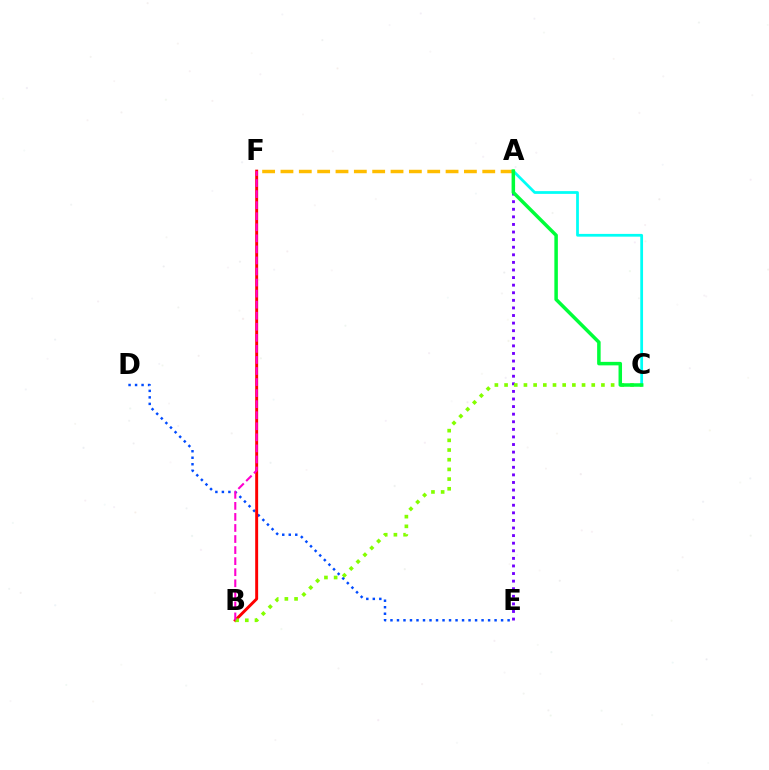{('A', 'E'): [{'color': '#7200ff', 'line_style': 'dotted', 'thickness': 2.06}], ('D', 'E'): [{'color': '#004bff', 'line_style': 'dotted', 'thickness': 1.77}], ('B', 'F'): [{'color': '#ff0000', 'line_style': 'solid', 'thickness': 2.12}, {'color': '#ff00cf', 'line_style': 'dashed', 'thickness': 1.5}], ('A', 'F'): [{'color': '#ffbd00', 'line_style': 'dashed', 'thickness': 2.49}], ('B', 'C'): [{'color': '#84ff00', 'line_style': 'dotted', 'thickness': 2.63}], ('A', 'C'): [{'color': '#00fff6', 'line_style': 'solid', 'thickness': 1.99}, {'color': '#00ff39', 'line_style': 'solid', 'thickness': 2.52}]}